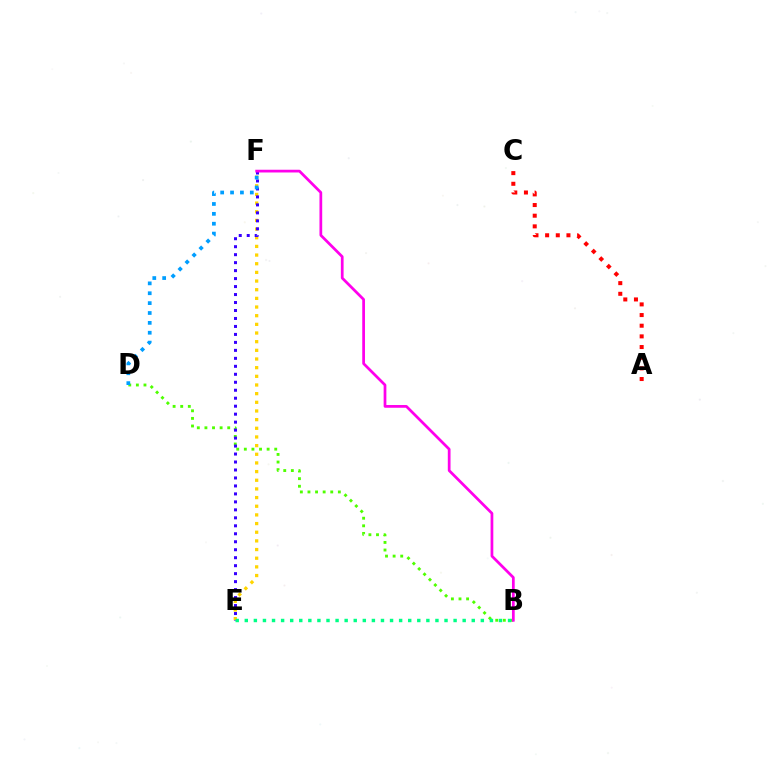{('B', 'D'): [{'color': '#4fff00', 'line_style': 'dotted', 'thickness': 2.06}], ('A', 'C'): [{'color': '#ff0000', 'line_style': 'dotted', 'thickness': 2.9}], ('E', 'F'): [{'color': '#ffd500', 'line_style': 'dotted', 'thickness': 2.35}, {'color': '#3700ff', 'line_style': 'dotted', 'thickness': 2.17}], ('B', 'F'): [{'color': '#ff00ed', 'line_style': 'solid', 'thickness': 1.97}], ('D', 'F'): [{'color': '#009eff', 'line_style': 'dotted', 'thickness': 2.68}], ('B', 'E'): [{'color': '#00ff86', 'line_style': 'dotted', 'thickness': 2.47}]}